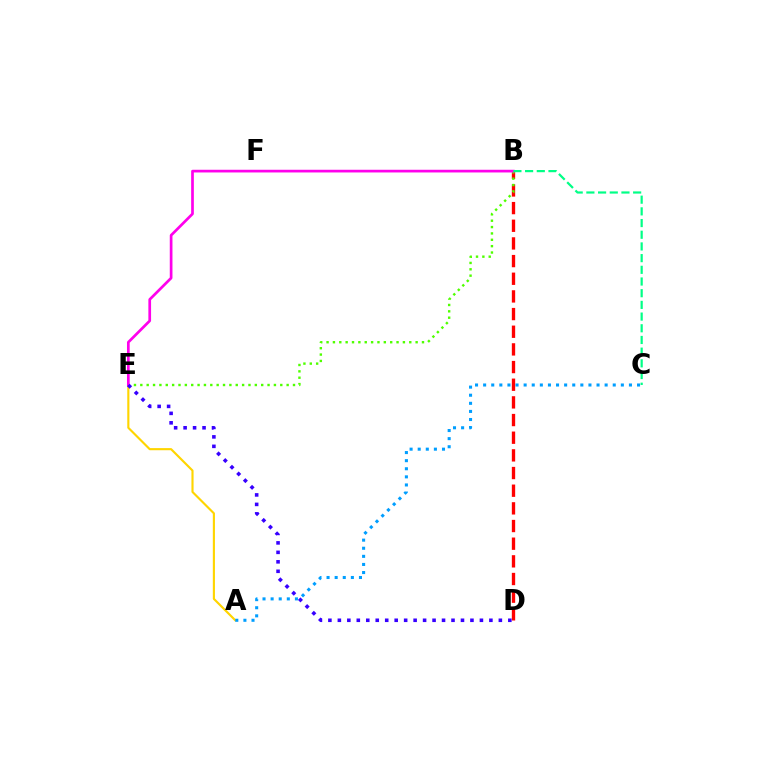{('B', 'D'): [{'color': '#ff0000', 'line_style': 'dashed', 'thickness': 2.4}], ('B', 'E'): [{'color': '#4fff00', 'line_style': 'dotted', 'thickness': 1.73}, {'color': '#ff00ed', 'line_style': 'solid', 'thickness': 1.94}], ('A', 'E'): [{'color': '#ffd500', 'line_style': 'solid', 'thickness': 1.54}], ('A', 'C'): [{'color': '#009eff', 'line_style': 'dotted', 'thickness': 2.2}], ('B', 'C'): [{'color': '#00ff86', 'line_style': 'dashed', 'thickness': 1.59}], ('D', 'E'): [{'color': '#3700ff', 'line_style': 'dotted', 'thickness': 2.57}]}